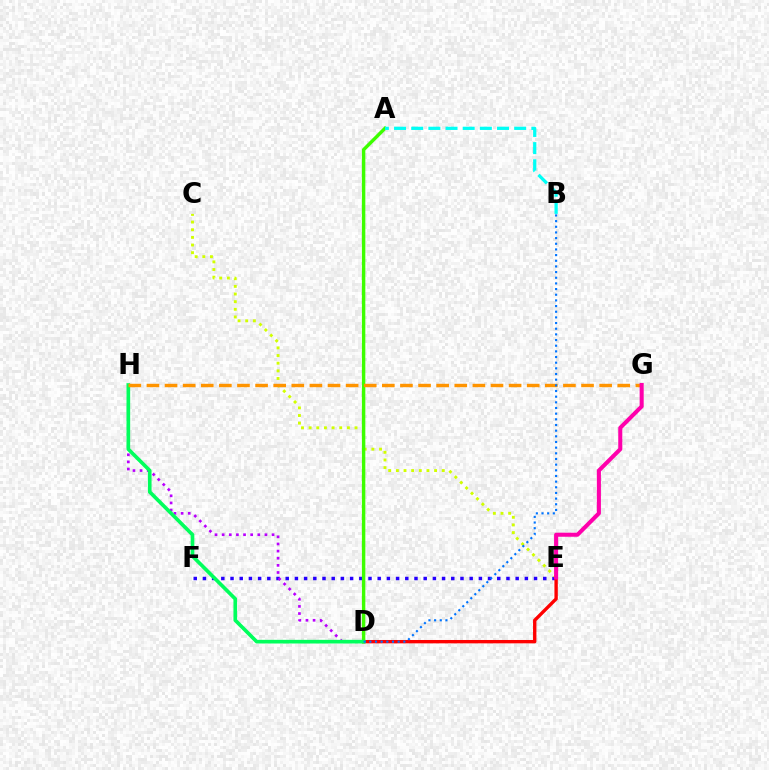{('E', 'F'): [{'color': '#2500ff', 'line_style': 'dotted', 'thickness': 2.5}], ('C', 'E'): [{'color': '#d1ff00', 'line_style': 'dotted', 'thickness': 2.08}], ('D', 'E'): [{'color': '#ff0000', 'line_style': 'solid', 'thickness': 2.42}], ('D', 'H'): [{'color': '#b900ff', 'line_style': 'dotted', 'thickness': 1.94}, {'color': '#00ff5c', 'line_style': 'solid', 'thickness': 2.64}], ('A', 'D'): [{'color': '#3dff00', 'line_style': 'solid', 'thickness': 2.46}], ('A', 'B'): [{'color': '#00fff6', 'line_style': 'dashed', 'thickness': 2.33}], ('G', 'H'): [{'color': '#ff9400', 'line_style': 'dashed', 'thickness': 2.46}], ('B', 'D'): [{'color': '#0074ff', 'line_style': 'dotted', 'thickness': 1.54}], ('E', 'G'): [{'color': '#ff00ac', 'line_style': 'solid', 'thickness': 2.92}]}